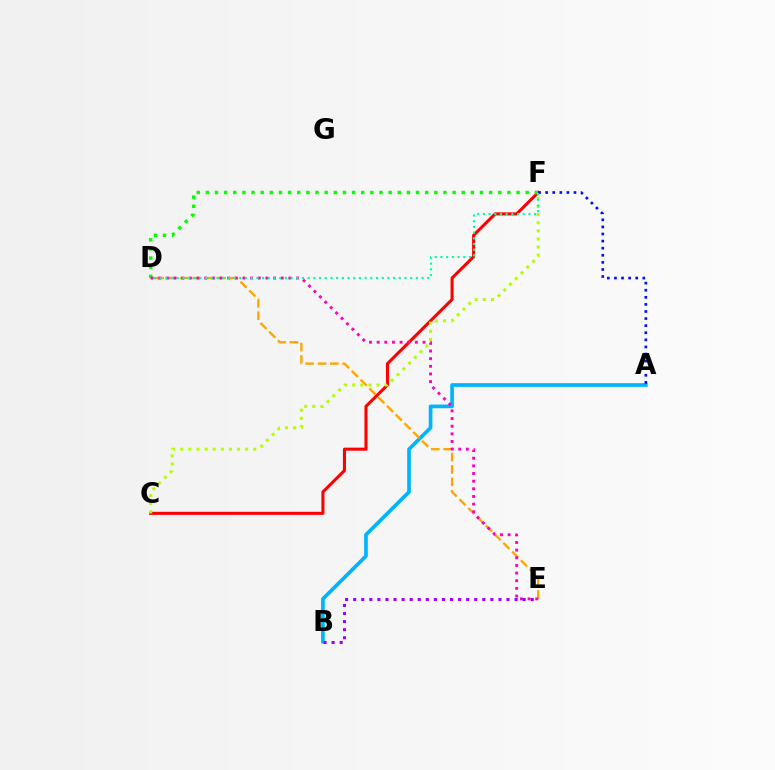{('C', 'F'): [{'color': '#ff0000', 'line_style': 'solid', 'thickness': 2.2}, {'color': '#b3ff00', 'line_style': 'dotted', 'thickness': 2.2}], ('A', 'B'): [{'color': '#00b5ff', 'line_style': 'solid', 'thickness': 2.66}], ('D', 'E'): [{'color': '#ffa500', 'line_style': 'dashed', 'thickness': 1.68}, {'color': '#ff00bd', 'line_style': 'dotted', 'thickness': 2.08}], ('D', 'F'): [{'color': '#08ff00', 'line_style': 'dotted', 'thickness': 2.48}, {'color': '#00ff9d', 'line_style': 'dotted', 'thickness': 1.55}], ('A', 'F'): [{'color': '#0010ff', 'line_style': 'dotted', 'thickness': 1.93}], ('B', 'E'): [{'color': '#9b00ff', 'line_style': 'dotted', 'thickness': 2.19}]}